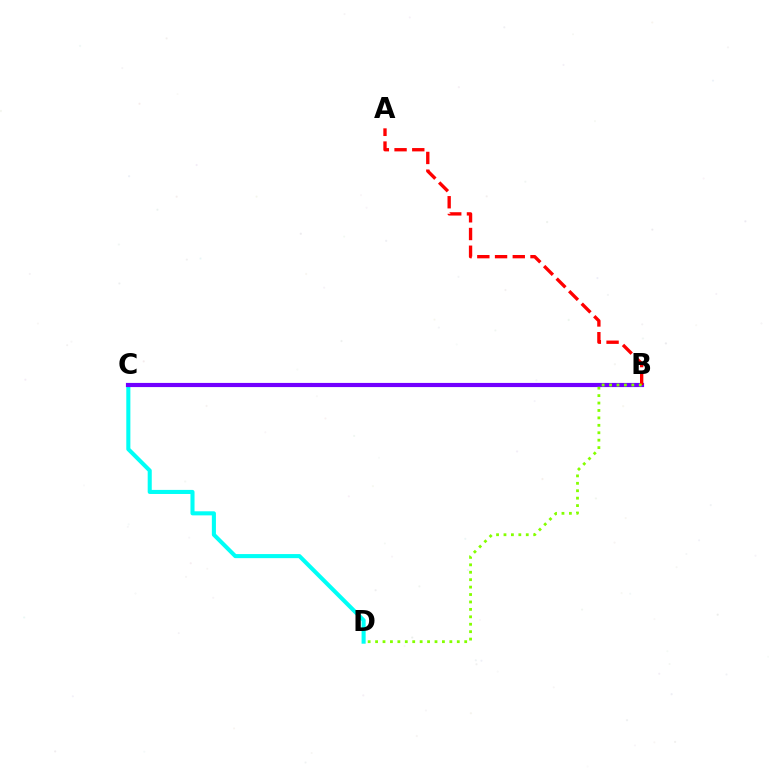{('C', 'D'): [{'color': '#00fff6', 'line_style': 'solid', 'thickness': 2.93}], ('B', 'C'): [{'color': '#7200ff', 'line_style': 'solid', 'thickness': 2.99}], ('A', 'B'): [{'color': '#ff0000', 'line_style': 'dashed', 'thickness': 2.41}], ('B', 'D'): [{'color': '#84ff00', 'line_style': 'dotted', 'thickness': 2.02}]}